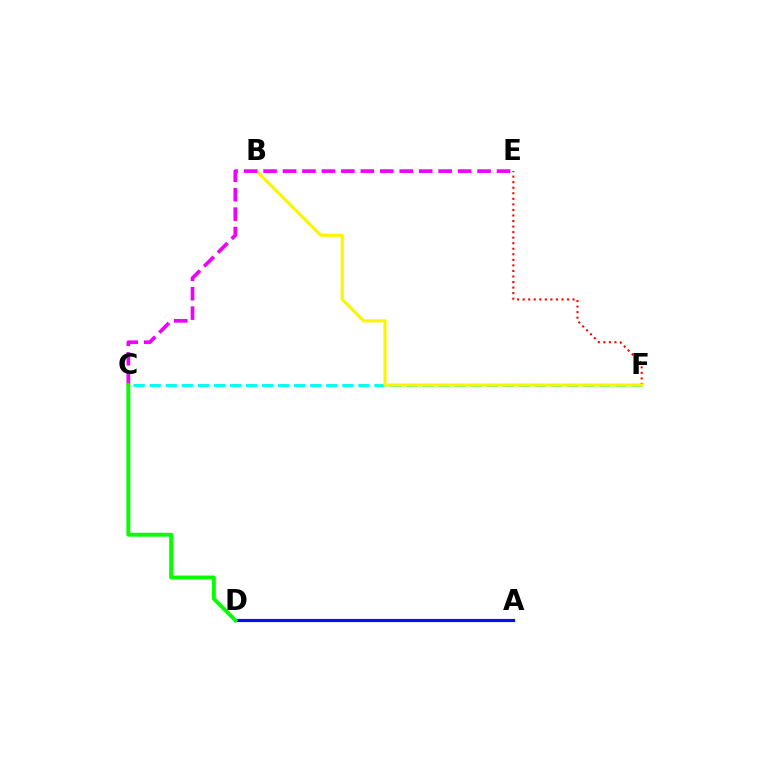{('C', 'F'): [{'color': '#00fff6', 'line_style': 'dashed', 'thickness': 2.18}], ('A', 'D'): [{'color': '#0010ff', 'line_style': 'solid', 'thickness': 2.28}], ('E', 'F'): [{'color': '#ff0000', 'line_style': 'dotted', 'thickness': 1.51}], ('B', 'F'): [{'color': '#fcf500', 'line_style': 'solid', 'thickness': 2.24}], ('C', 'E'): [{'color': '#ee00ff', 'line_style': 'dashed', 'thickness': 2.64}], ('C', 'D'): [{'color': '#08ff00', 'line_style': 'solid', 'thickness': 2.81}]}